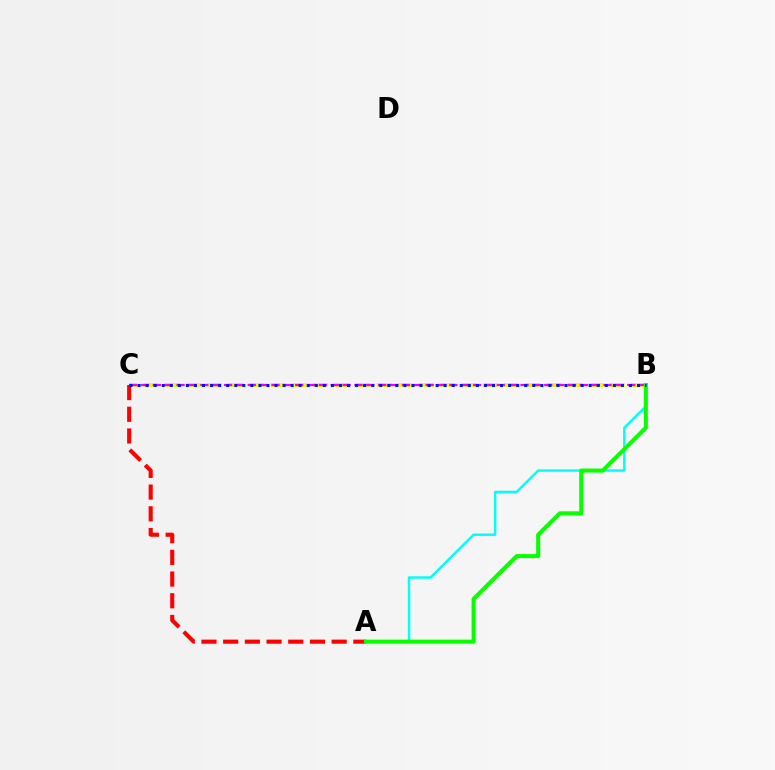{('B', 'C'): [{'color': '#fcf500', 'line_style': 'dashed', 'thickness': 2.88}, {'color': '#ee00ff', 'line_style': 'dashed', 'thickness': 1.61}, {'color': '#0010ff', 'line_style': 'dotted', 'thickness': 2.19}], ('A', 'C'): [{'color': '#ff0000', 'line_style': 'dashed', 'thickness': 2.95}], ('A', 'B'): [{'color': '#00fff6', 'line_style': 'solid', 'thickness': 1.76}, {'color': '#08ff00', 'line_style': 'solid', 'thickness': 2.92}]}